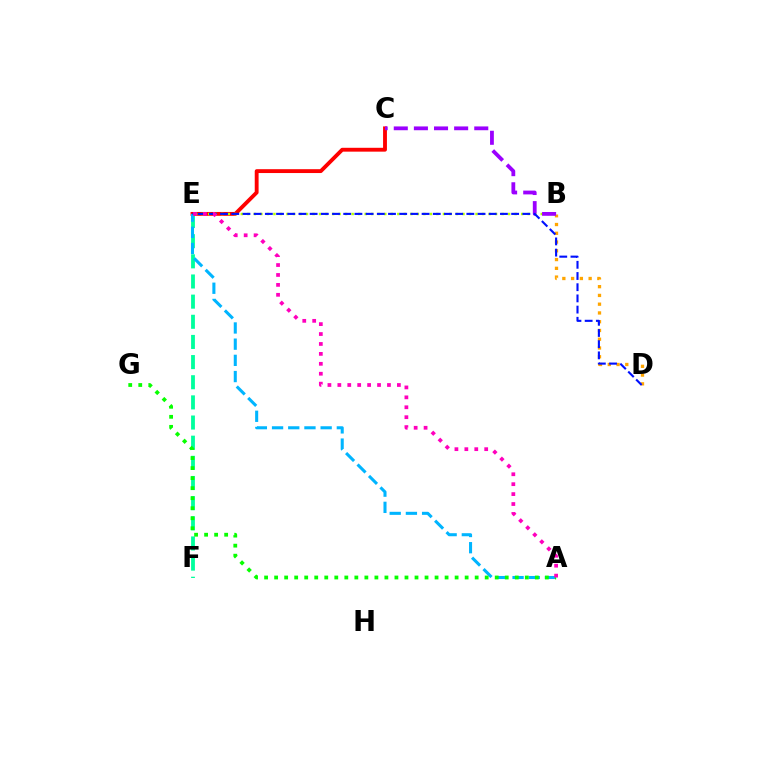{('E', 'F'): [{'color': '#00ff9d', 'line_style': 'dashed', 'thickness': 2.74}], ('C', 'E'): [{'color': '#ff0000', 'line_style': 'solid', 'thickness': 2.78}], ('A', 'E'): [{'color': '#00b5ff', 'line_style': 'dashed', 'thickness': 2.2}, {'color': '#ff00bd', 'line_style': 'dotted', 'thickness': 2.7}], ('B', 'D'): [{'color': '#ffa500', 'line_style': 'dotted', 'thickness': 2.38}], ('B', 'E'): [{'color': '#b3ff00', 'line_style': 'dotted', 'thickness': 1.77}], ('A', 'G'): [{'color': '#08ff00', 'line_style': 'dotted', 'thickness': 2.72}], ('B', 'C'): [{'color': '#9b00ff', 'line_style': 'dashed', 'thickness': 2.73}], ('D', 'E'): [{'color': '#0010ff', 'line_style': 'dashed', 'thickness': 1.52}]}